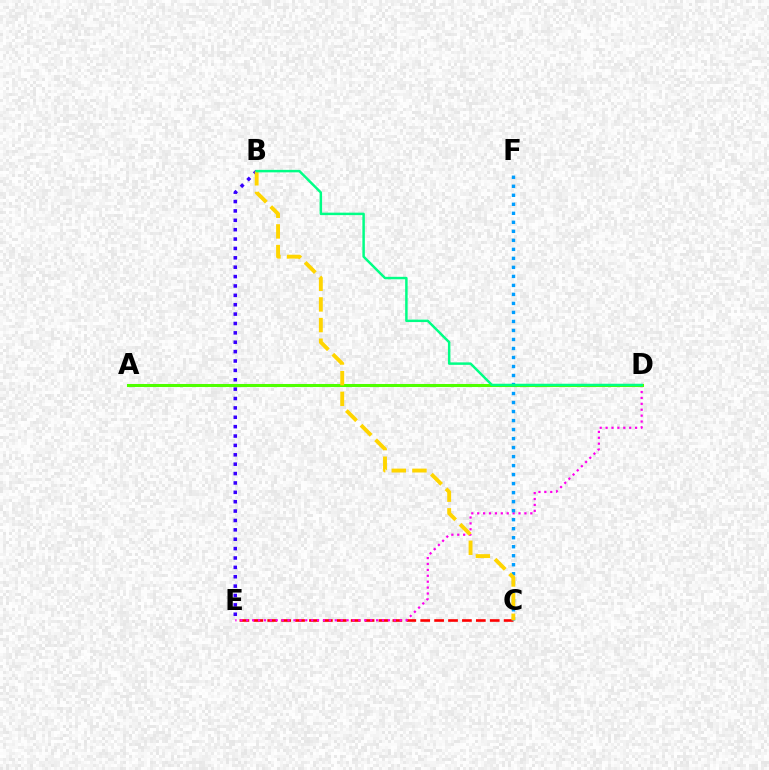{('C', 'E'): [{'color': '#ff0000', 'line_style': 'dashed', 'thickness': 1.89}], ('D', 'E'): [{'color': '#ff00ed', 'line_style': 'dotted', 'thickness': 1.6}], ('B', 'E'): [{'color': '#3700ff', 'line_style': 'dotted', 'thickness': 2.55}], ('A', 'D'): [{'color': '#4fff00', 'line_style': 'solid', 'thickness': 2.19}], ('C', 'F'): [{'color': '#009eff', 'line_style': 'dotted', 'thickness': 2.45}], ('B', 'C'): [{'color': '#ffd500', 'line_style': 'dashed', 'thickness': 2.81}], ('B', 'D'): [{'color': '#00ff86', 'line_style': 'solid', 'thickness': 1.78}]}